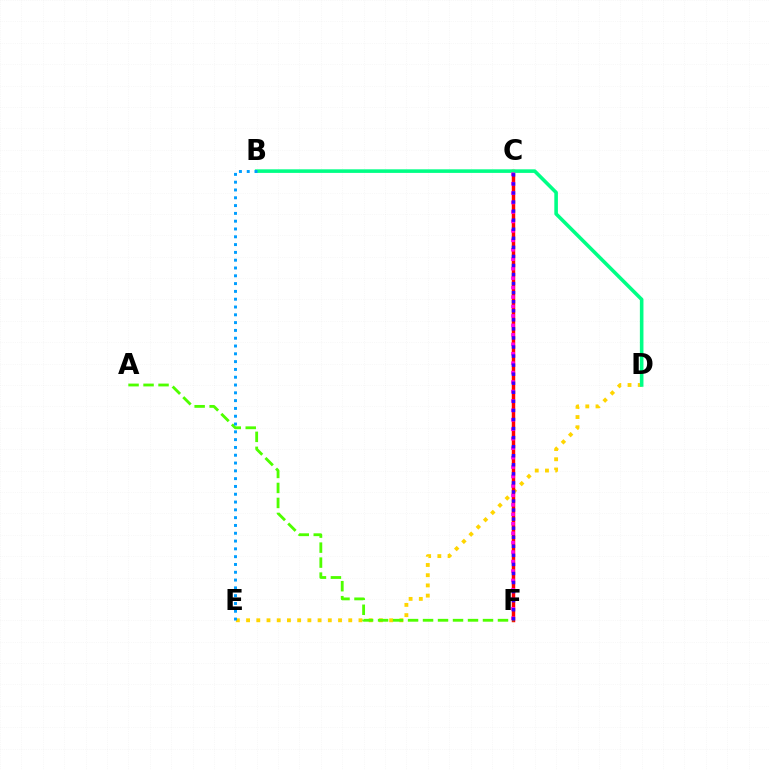{('D', 'E'): [{'color': '#ffd500', 'line_style': 'dotted', 'thickness': 2.78}], ('C', 'F'): [{'color': '#ff0000', 'line_style': 'solid', 'thickness': 2.49}, {'color': '#ff00ed', 'line_style': 'dotted', 'thickness': 2.57}, {'color': '#3700ff', 'line_style': 'dotted', 'thickness': 2.46}], ('A', 'F'): [{'color': '#4fff00', 'line_style': 'dashed', 'thickness': 2.04}], ('B', 'D'): [{'color': '#00ff86', 'line_style': 'solid', 'thickness': 2.58}], ('B', 'E'): [{'color': '#009eff', 'line_style': 'dotted', 'thickness': 2.12}]}